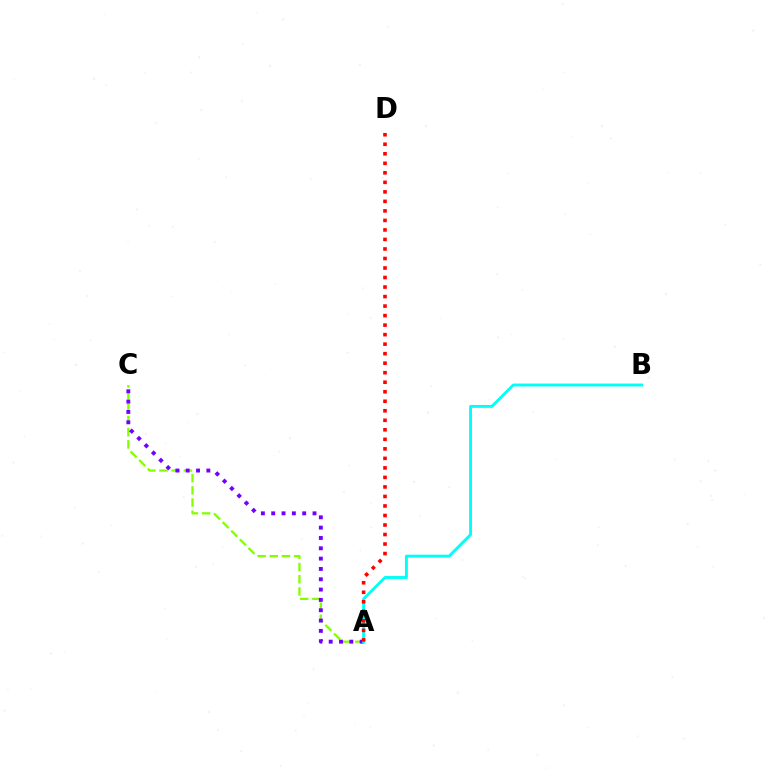{('A', 'C'): [{'color': '#84ff00', 'line_style': 'dashed', 'thickness': 1.66}, {'color': '#7200ff', 'line_style': 'dotted', 'thickness': 2.8}], ('A', 'B'): [{'color': '#00fff6', 'line_style': 'solid', 'thickness': 2.08}], ('A', 'D'): [{'color': '#ff0000', 'line_style': 'dotted', 'thickness': 2.59}]}